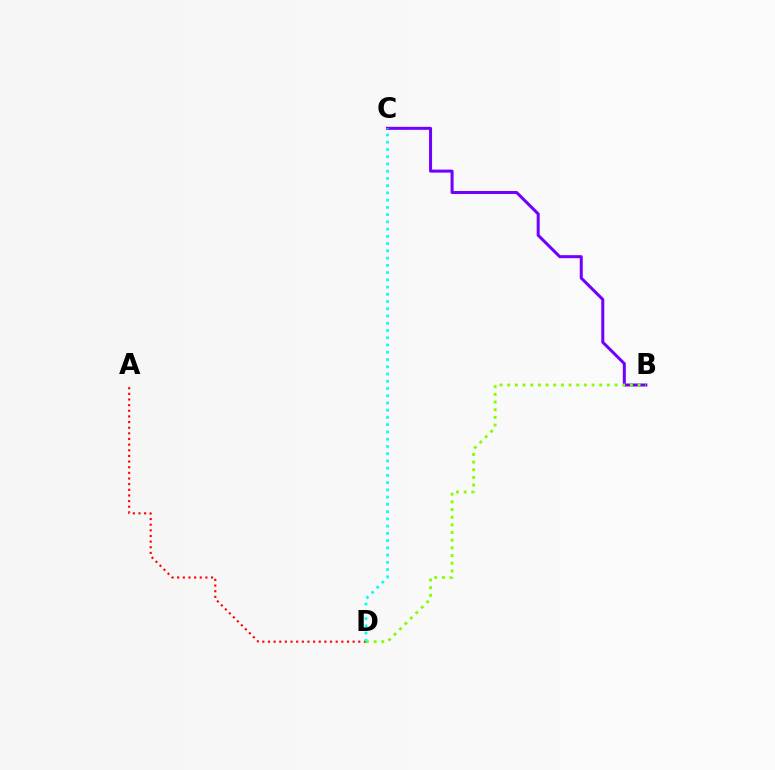{('B', 'C'): [{'color': '#7200ff', 'line_style': 'solid', 'thickness': 2.17}], ('B', 'D'): [{'color': '#84ff00', 'line_style': 'dotted', 'thickness': 2.08}], ('A', 'D'): [{'color': '#ff0000', 'line_style': 'dotted', 'thickness': 1.53}], ('C', 'D'): [{'color': '#00fff6', 'line_style': 'dotted', 'thickness': 1.97}]}